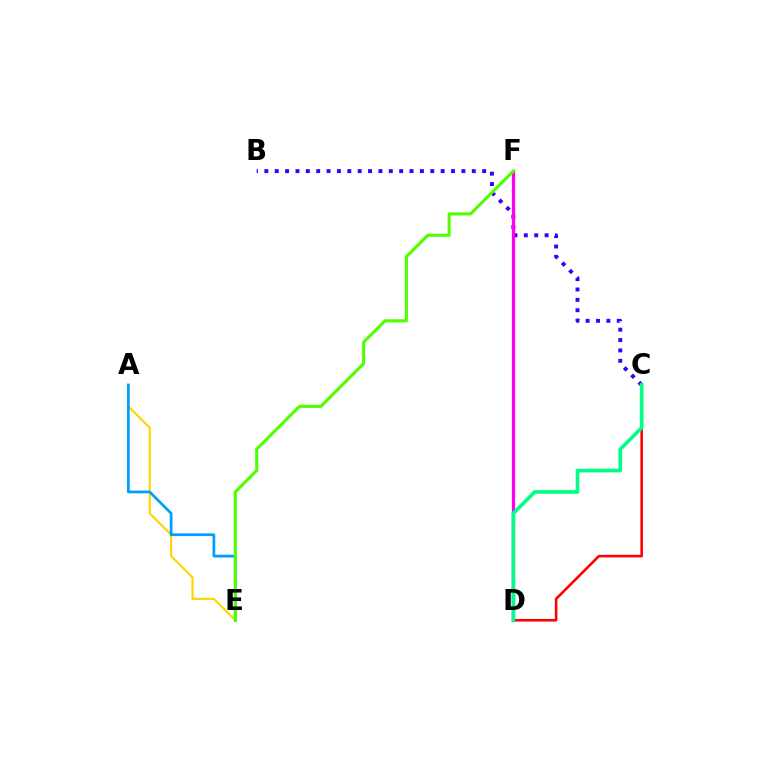{('A', 'E'): [{'color': '#ffd500', 'line_style': 'solid', 'thickness': 1.53}, {'color': '#009eff', 'line_style': 'solid', 'thickness': 1.97}], ('B', 'C'): [{'color': '#3700ff', 'line_style': 'dotted', 'thickness': 2.82}], ('D', 'F'): [{'color': '#ff00ed', 'line_style': 'solid', 'thickness': 2.36}], ('C', 'D'): [{'color': '#ff0000', 'line_style': 'solid', 'thickness': 1.85}, {'color': '#00ff86', 'line_style': 'solid', 'thickness': 2.62}], ('E', 'F'): [{'color': '#4fff00', 'line_style': 'solid', 'thickness': 2.22}]}